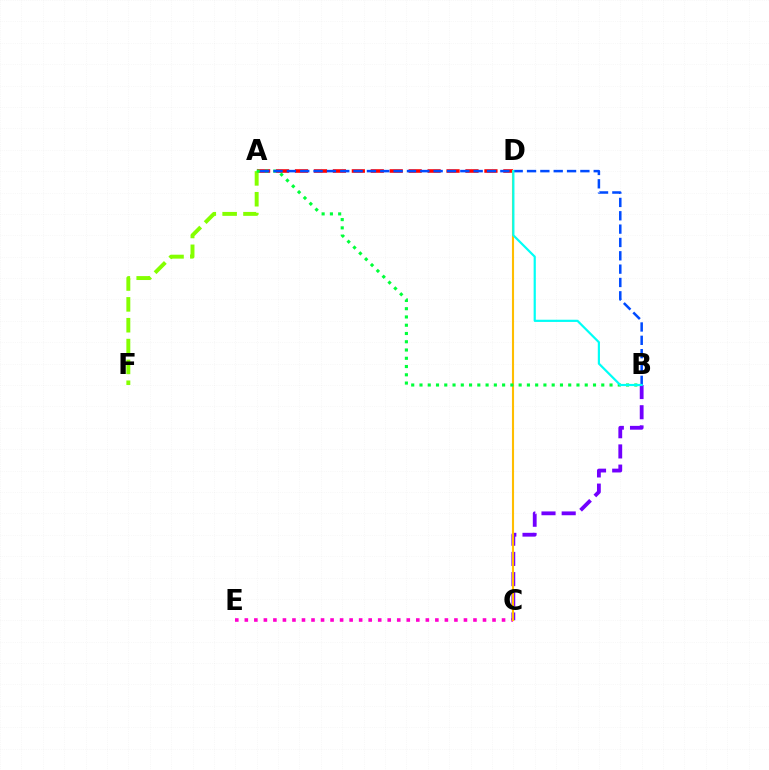{('C', 'E'): [{'color': '#ff00cf', 'line_style': 'dotted', 'thickness': 2.59}], ('B', 'C'): [{'color': '#7200ff', 'line_style': 'dashed', 'thickness': 2.74}], ('A', 'D'): [{'color': '#ff0000', 'line_style': 'dashed', 'thickness': 2.57}], ('A', 'F'): [{'color': '#84ff00', 'line_style': 'dashed', 'thickness': 2.83}], ('C', 'D'): [{'color': '#ffbd00', 'line_style': 'solid', 'thickness': 1.52}], ('A', 'B'): [{'color': '#00ff39', 'line_style': 'dotted', 'thickness': 2.25}, {'color': '#004bff', 'line_style': 'dashed', 'thickness': 1.81}], ('B', 'D'): [{'color': '#00fff6', 'line_style': 'solid', 'thickness': 1.58}]}